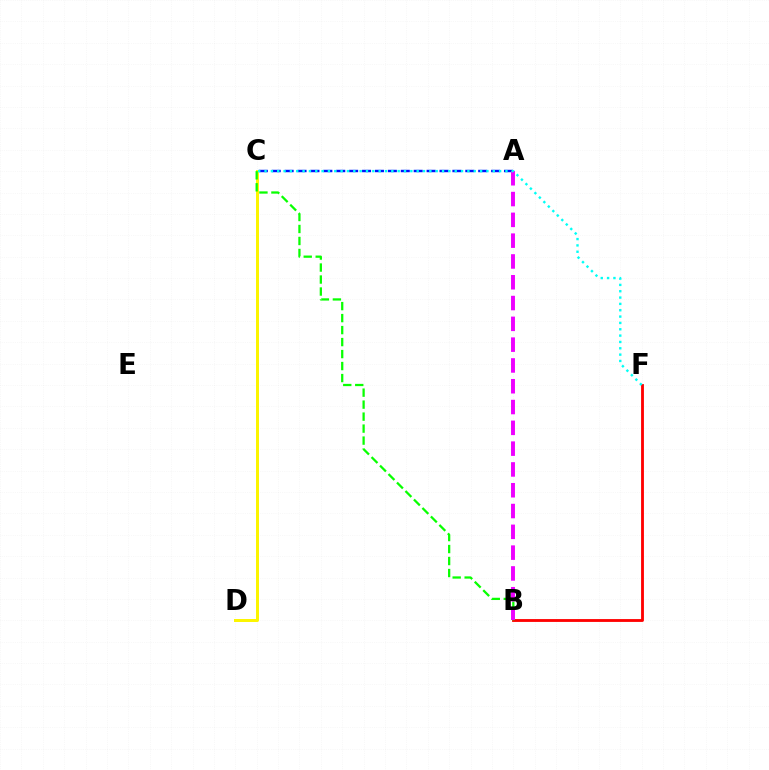{('A', 'C'): [{'color': '#0010ff', 'line_style': 'dashed', 'thickness': 1.75}], ('B', 'F'): [{'color': '#ff0000', 'line_style': 'solid', 'thickness': 2.04}], ('C', 'D'): [{'color': '#fcf500', 'line_style': 'solid', 'thickness': 2.15}], ('B', 'C'): [{'color': '#08ff00', 'line_style': 'dashed', 'thickness': 1.63}], ('A', 'B'): [{'color': '#ee00ff', 'line_style': 'dashed', 'thickness': 2.83}], ('C', 'F'): [{'color': '#00fff6', 'line_style': 'dotted', 'thickness': 1.72}]}